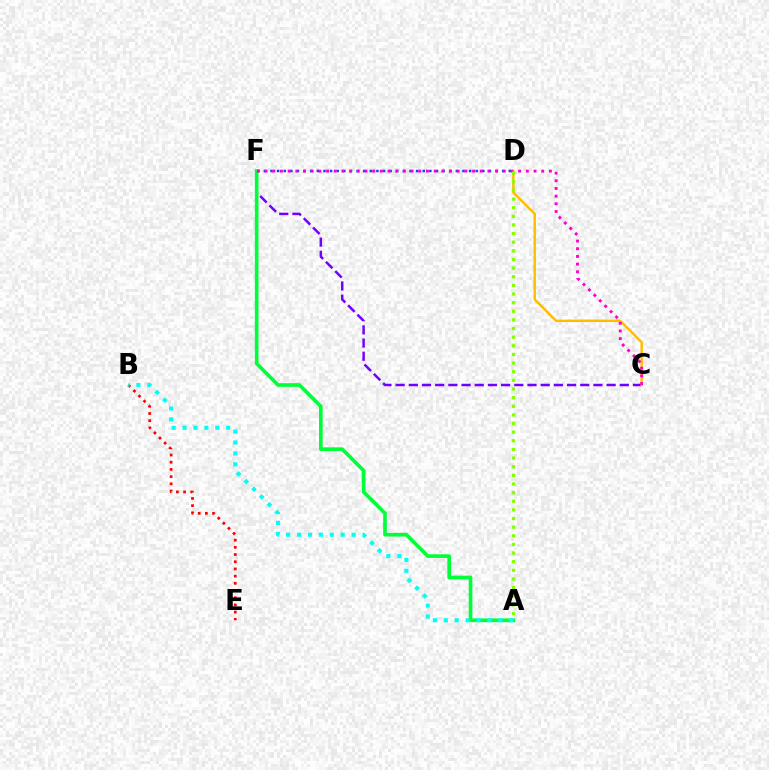{('C', 'F'): [{'color': '#7200ff', 'line_style': 'dashed', 'thickness': 1.79}, {'color': '#ff00cf', 'line_style': 'dotted', 'thickness': 2.09}], ('C', 'D'): [{'color': '#ffbd00', 'line_style': 'solid', 'thickness': 1.74}], ('A', 'F'): [{'color': '#00ff39', 'line_style': 'solid', 'thickness': 2.63}], ('D', 'F'): [{'color': '#004bff', 'line_style': 'dotted', 'thickness': 1.8}], ('B', 'E'): [{'color': '#ff0000', 'line_style': 'dotted', 'thickness': 1.96}], ('A', 'B'): [{'color': '#00fff6', 'line_style': 'dotted', 'thickness': 2.96}], ('A', 'D'): [{'color': '#84ff00', 'line_style': 'dotted', 'thickness': 2.35}]}